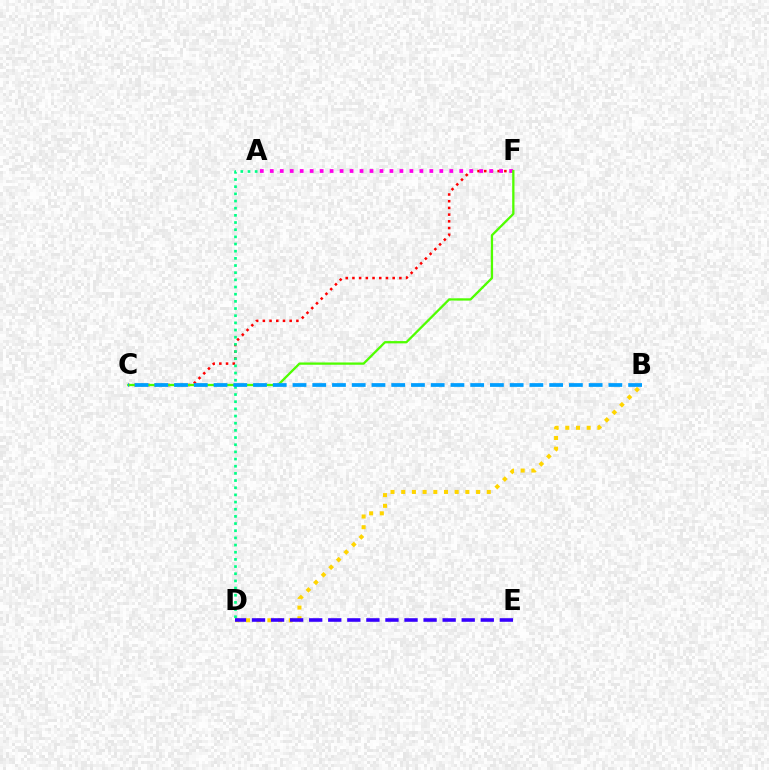{('C', 'F'): [{'color': '#ff0000', 'line_style': 'dotted', 'thickness': 1.82}, {'color': '#4fff00', 'line_style': 'solid', 'thickness': 1.65}], ('A', 'F'): [{'color': '#ff00ed', 'line_style': 'dotted', 'thickness': 2.71}], ('A', 'D'): [{'color': '#00ff86', 'line_style': 'dotted', 'thickness': 1.95}], ('B', 'D'): [{'color': '#ffd500', 'line_style': 'dotted', 'thickness': 2.91}], ('D', 'E'): [{'color': '#3700ff', 'line_style': 'dashed', 'thickness': 2.59}], ('B', 'C'): [{'color': '#009eff', 'line_style': 'dashed', 'thickness': 2.68}]}